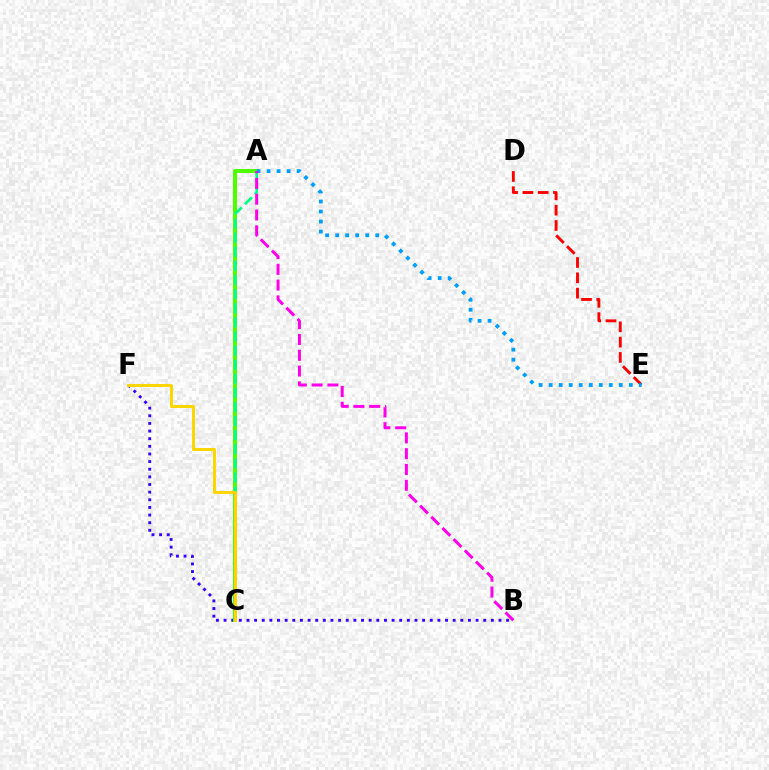{('B', 'F'): [{'color': '#3700ff', 'line_style': 'dotted', 'thickness': 2.08}], ('D', 'E'): [{'color': '#ff0000', 'line_style': 'dashed', 'thickness': 2.08}], ('A', 'C'): [{'color': '#4fff00', 'line_style': 'solid', 'thickness': 2.88}, {'color': '#00ff86', 'line_style': 'dashed', 'thickness': 1.92}], ('A', 'E'): [{'color': '#009eff', 'line_style': 'dotted', 'thickness': 2.72}], ('A', 'B'): [{'color': '#ff00ed', 'line_style': 'dashed', 'thickness': 2.15}], ('C', 'F'): [{'color': '#ffd500', 'line_style': 'solid', 'thickness': 2.13}]}